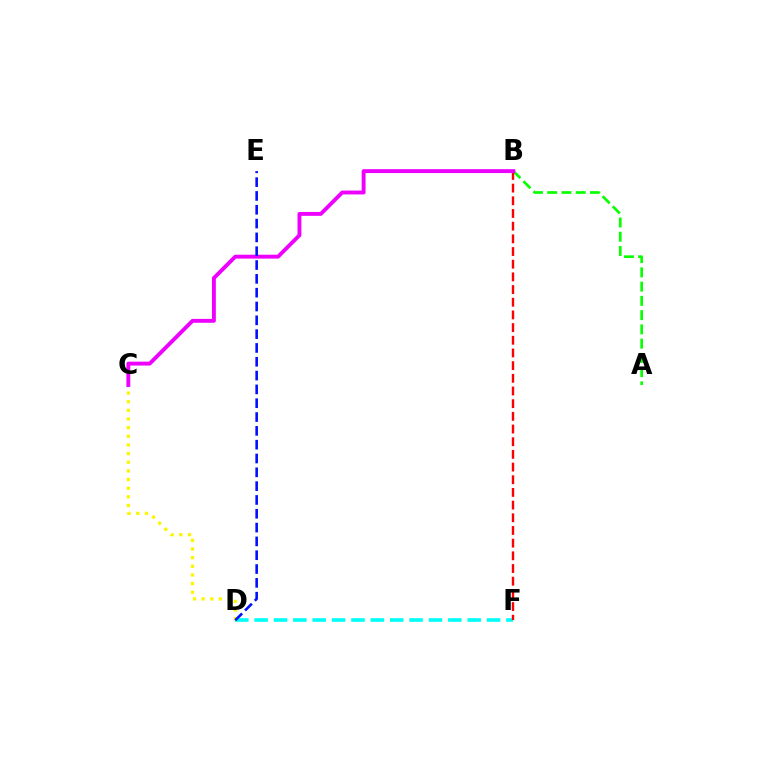{('A', 'B'): [{'color': '#08ff00', 'line_style': 'dashed', 'thickness': 1.94}], ('D', 'F'): [{'color': '#00fff6', 'line_style': 'dashed', 'thickness': 2.63}], ('B', 'F'): [{'color': '#ff0000', 'line_style': 'dashed', 'thickness': 1.72}], ('C', 'D'): [{'color': '#fcf500', 'line_style': 'dotted', 'thickness': 2.35}], ('B', 'C'): [{'color': '#ee00ff', 'line_style': 'solid', 'thickness': 2.8}], ('D', 'E'): [{'color': '#0010ff', 'line_style': 'dashed', 'thickness': 1.88}]}